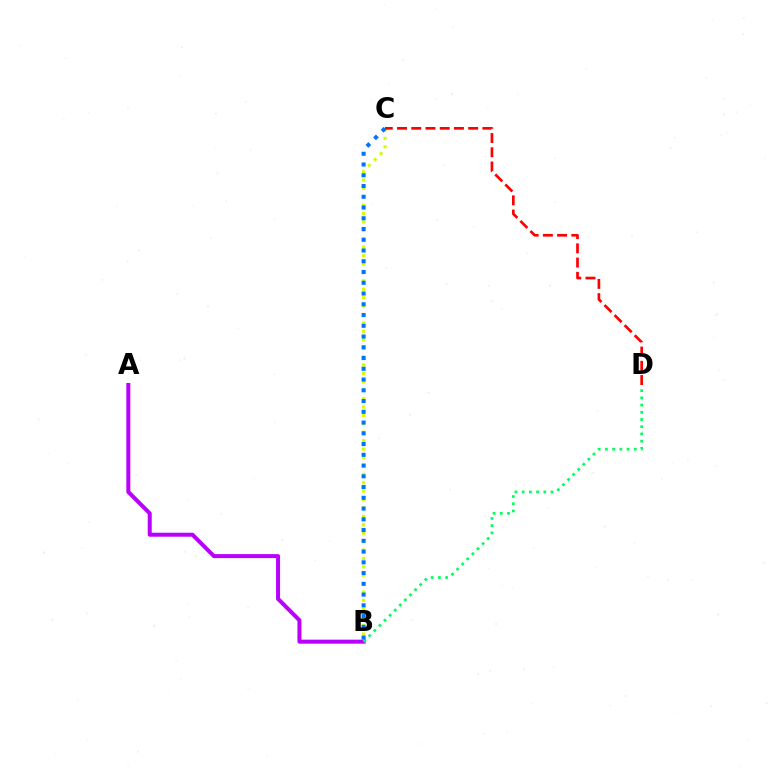{('B', 'C'): [{'color': '#d1ff00', 'line_style': 'dotted', 'thickness': 2.29}, {'color': '#0074ff', 'line_style': 'dotted', 'thickness': 2.92}], ('C', 'D'): [{'color': '#ff0000', 'line_style': 'dashed', 'thickness': 1.93}], ('A', 'B'): [{'color': '#b900ff', 'line_style': 'solid', 'thickness': 2.89}], ('B', 'D'): [{'color': '#00ff5c', 'line_style': 'dotted', 'thickness': 1.96}]}